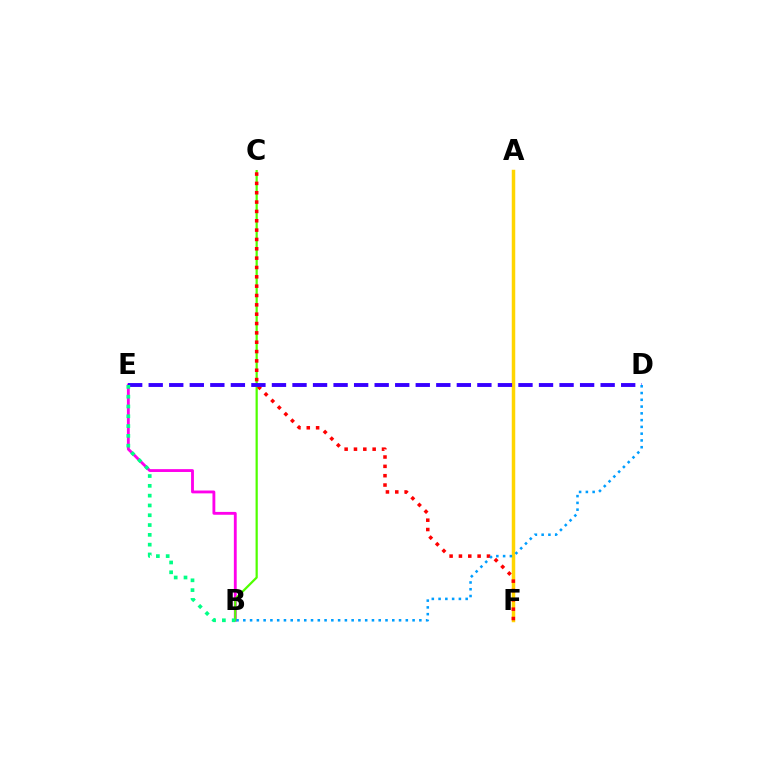{('B', 'E'): [{'color': '#ff00ed', 'line_style': 'solid', 'thickness': 2.05}, {'color': '#00ff86', 'line_style': 'dotted', 'thickness': 2.66}], ('A', 'F'): [{'color': '#ffd500', 'line_style': 'solid', 'thickness': 2.51}], ('B', 'C'): [{'color': '#4fff00', 'line_style': 'solid', 'thickness': 1.6}], ('C', 'F'): [{'color': '#ff0000', 'line_style': 'dotted', 'thickness': 2.54}], ('D', 'E'): [{'color': '#3700ff', 'line_style': 'dashed', 'thickness': 2.79}], ('B', 'D'): [{'color': '#009eff', 'line_style': 'dotted', 'thickness': 1.84}]}